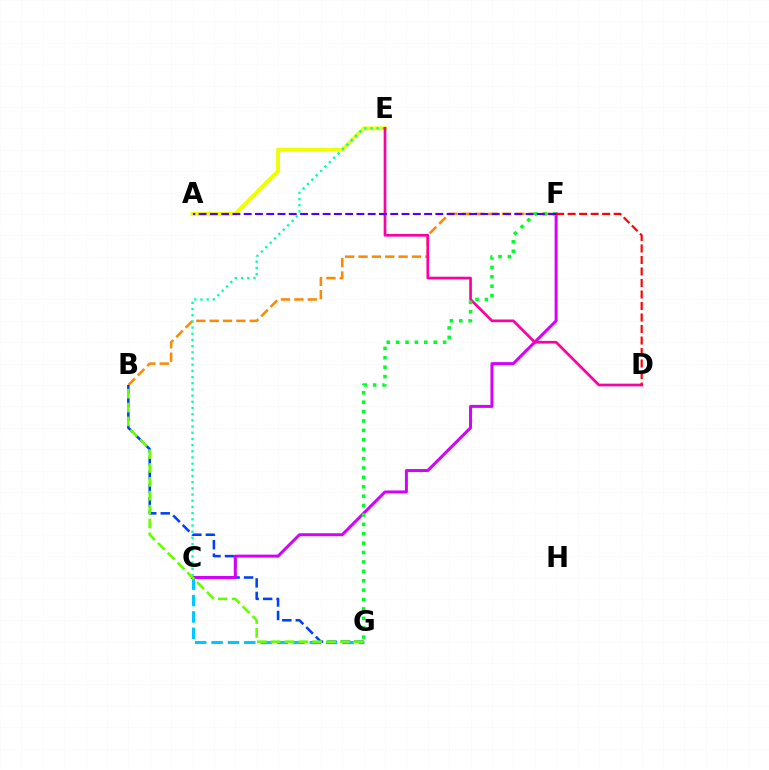{('B', 'F'): [{'color': '#ff8800', 'line_style': 'dashed', 'thickness': 1.82}], ('B', 'G'): [{'color': '#003fff', 'line_style': 'dashed', 'thickness': 1.83}, {'color': '#66ff00', 'line_style': 'dashed', 'thickness': 1.88}], ('C', 'F'): [{'color': '#d600ff', 'line_style': 'solid', 'thickness': 2.16}], ('C', 'G'): [{'color': '#00c7ff', 'line_style': 'dashed', 'thickness': 2.22}], ('A', 'E'): [{'color': '#eeff00', 'line_style': 'solid', 'thickness': 2.8}], ('C', 'E'): [{'color': '#00ffaf', 'line_style': 'dotted', 'thickness': 1.68}], ('D', 'E'): [{'color': '#ff00a0', 'line_style': 'solid', 'thickness': 1.94}], ('F', 'G'): [{'color': '#00ff27', 'line_style': 'dotted', 'thickness': 2.55}], ('A', 'F'): [{'color': '#4f00ff', 'line_style': 'dashed', 'thickness': 1.53}], ('D', 'F'): [{'color': '#ff0000', 'line_style': 'dashed', 'thickness': 1.56}]}